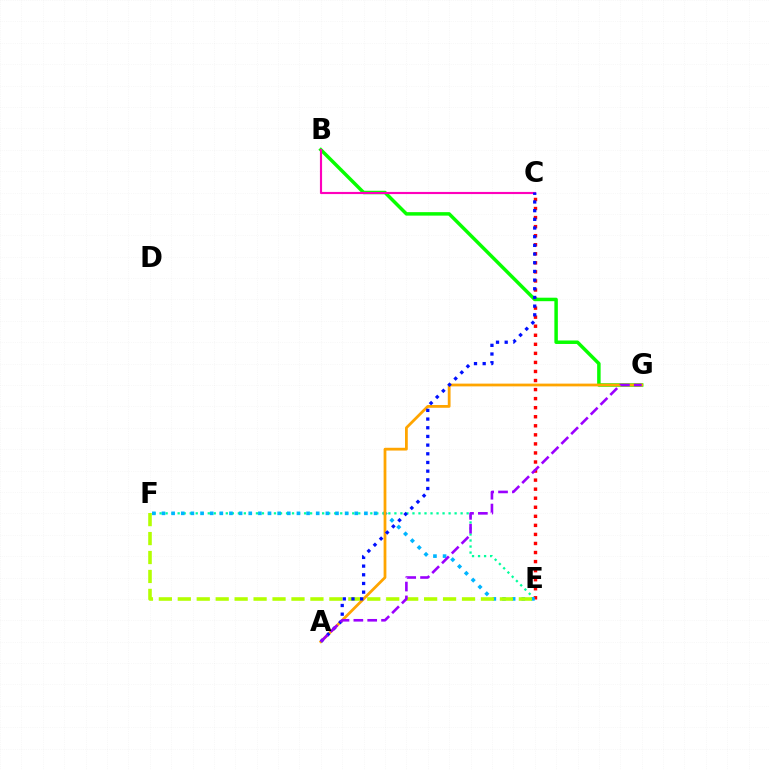{('E', 'F'): [{'color': '#00ff9d', 'line_style': 'dotted', 'thickness': 1.64}, {'color': '#00b5ff', 'line_style': 'dotted', 'thickness': 2.62}, {'color': '#b3ff00', 'line_style': 'dashed', 'thickness': 2.57}], ('C', 'E'): [{'color': '#ff0000', 'line_style': 'dotted', 'thickness': 2.46}], ('B', 'G'): [{'color': '#08ff00', 'line_style': 'solid', 'thickness': 2.51}], ('A', 'G'): [{'color': '#ffa500', 'line_style': 'solid', 'thickness': 2.0}, {'color': '#9b00ff', 'line_style': 'dashed', 'thickness': 1.88}], ('B', 'C'): [{'color': '#ff00bd', 'line_style': 'solid', 'thickness': 1.54}], ('A', 'C'): [{'color': '#0010ff', 'line_style': 'dotted', 'thickness': 2.36}]}